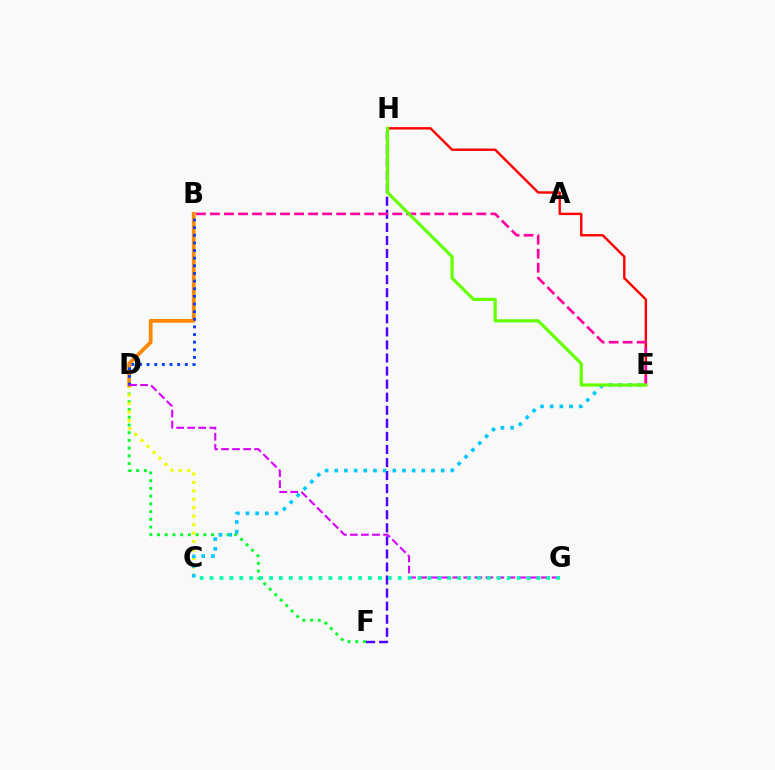{('E', 'H'): [{'color': '#ff0000', 'line_style': 'solid', 'thickness': 1.73}, {'color': '#66ff00', 'line_style': 'solid', 'thickness': 2.32}], ('D', 'F'): [{'color': '#00ff27', 'line_style': 'dotted', 'thickness': 2.1}], ('C', 'D'): [{'color': '#eeff00', 'line_style': 'dotted', 'thickness': 2.3}], ('B', 'D'): [{'color': '#ff8800', 'line_style': 'solid', 'thickness': 2.73}, {'color': '#003fff', 'line_style': 'dotted', 'thickness': 2.07}], ('D', 'G'): [{'color': '#d600ff', 'line_style': 'dashed', 'thickness': 1.5}], ('F', 'H'): [{'color': '#4f00ff', 'line_style': 'dashed', 'thickness': 1.77}], ('B', 'E'): [{'color': '#ff00a0', 'line_style': 'dashed', 'thickness': 1.9}], ('C', 'G'): [{'color': '#00ffaf', 'line_style': 'dotted', 'thickness': 2.69}], ('C', 'E'): [{'color': '#00c7ff', 'line_style': 'dotted', 'thickness': 2.63}]}